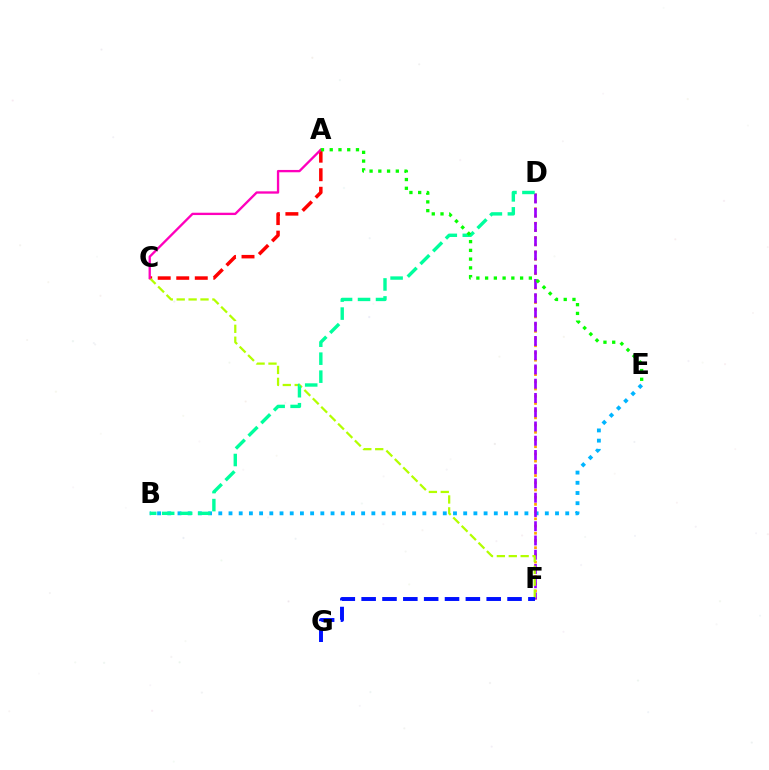{('D', 'F'): [{'color': '#ffa500', 'line_style': 'dotted', 'thickness': 1.96}, {'color': '#9b00ff', 'line_style': 'dashed', 'thickness': 1.94}], ('B', 'E'): [{'color': '#00b5ff', 'line_style': 'dotted', 'thickness': 2.77}], ('A', 'C'): [{'color': '#ff0000', 'line_style': 'dashed', 'thickness': 2.52}, {'color': '#ff00bd', 'line_style': 'solid', 'thickness': 1.68}], ('C', 'F'): [{'color': '#b3ff00', 'line_style': 'dashed', 'thickness': 1.62}], ('F', 'G'): [{'color': '#0010ff', 'line_style': 'dashed', 'thickness': 2.83}], ('B', 'D'): [{'color': '#00ff9d', 'line_style': 'dashed', 'thickness': 2.44}], ('A', 'E'): [{'color': '#08ff00', 'line_style': 'dotted', 'thickness': 2.38}]}